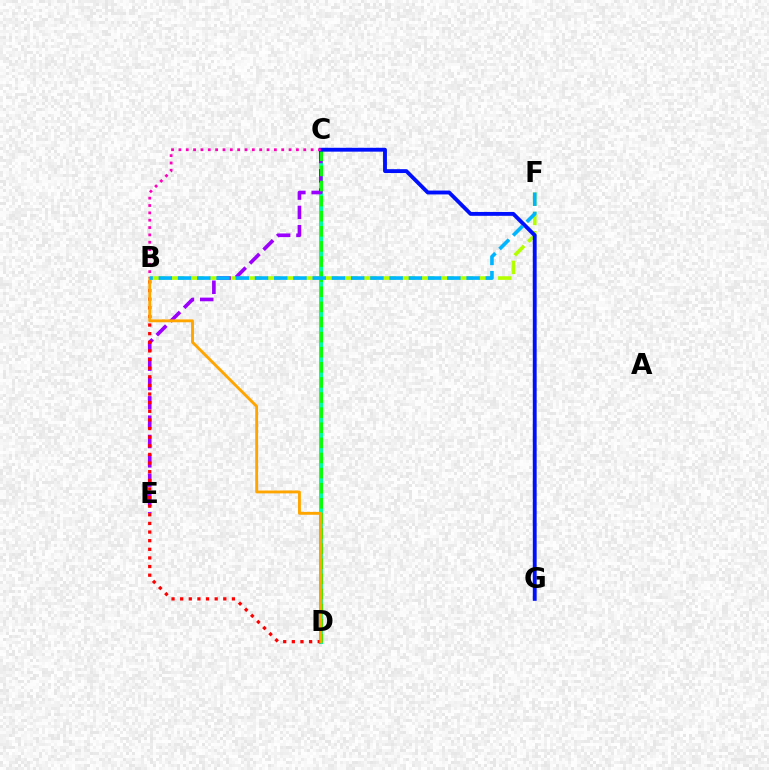{('C', 'D'): [{'color': '#00ff9d', 'line_style': 'solid', 'thickness': 2.9}, {'color': '#08ff00', 'line_style': 'dashed', 'thickness': 2.05}], ('B', 'F'): [{'color': '#b3ff00', 'line_style': 'dashed', 'thickness': 2.62}, {'color': '#00b5ff', 'line_style': 'dashed', 'thickness': 2.61}], ('C', 'E'): [{'color': '#9b00ff', 'line_style': 'dashed', 'thickness': 2.63}], ('B', 'D'): [{'color': '#ff0000', 'line_style': 'dotted', 'thickness': 2.34}, {'color': '#ffa500', 'line_style': 'solid', 'thickness': 2.07}], ('C', 'G'): [{'color': '#0010ff', 'line_style': 'solid', 'thickness': 2.78}], ('B', 'C'): [{'color': '#ff00bd', 'line_style': 'dotted', 'thickness': 2.0}]}